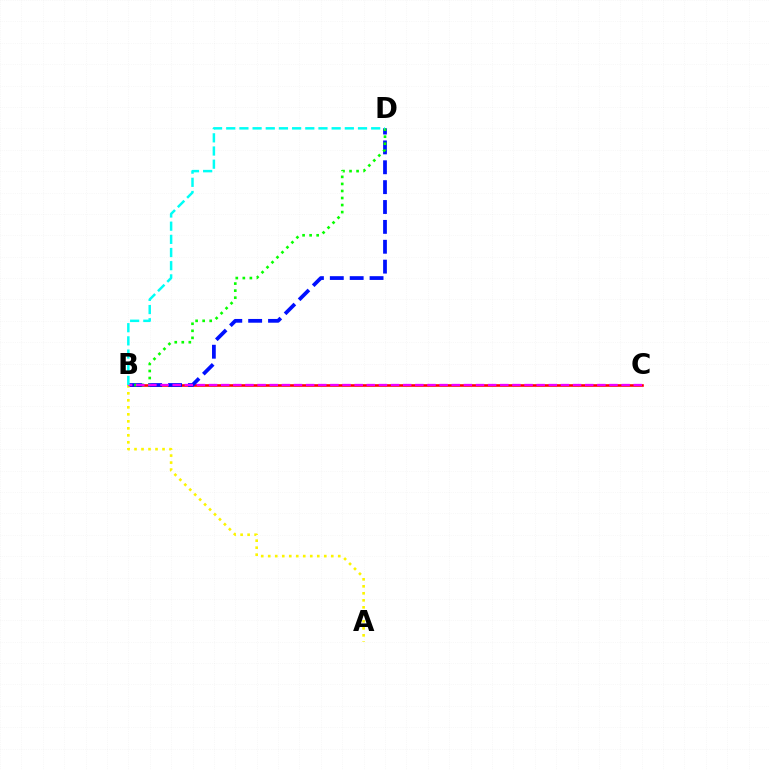{('B', 'C'): [{'color': '#ff0000', 'line_style': 'solid', 'thickness': 1.87}, {'color': '#ee00ff', 'line_style': 'dashed', 'thickness': 1.65}], ('B', 'D'): [{'color': '#0010ff', 'line_style': 'dashed', 'thickness': 2.7}, {'color': '#08ff00', 'line_style': 'dotted', 'thickness': 1.91}, {'color': '#00fff6', 'line_style': 'dashed', 'thickness': 1.79}], ('A', 'B'): [{'color': '#fcf500', 'line_style': 'dotted', 'thickness': 1.9}]}